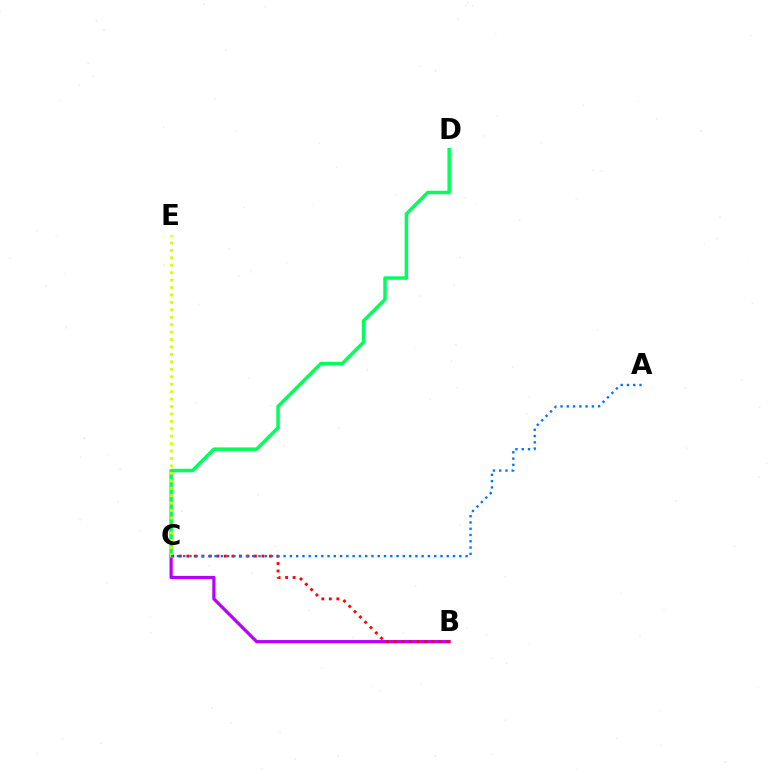{('B', 'C'): [{'color': '#b900ff', 'line_style': 'solid', 'thickness': 2.33}, {'color': '#ff0000', 'line_style': 'dotted', 'thickness': 2.04}], ('C', 'D'): [{'color': '#00ff5c', 'line_style': 'solid', 'thickness': 2.52}], ('C', 'E'): [{'color': '#d1ff00', 'line_style': 'dotted', 'thickness': 2.02}], ('A', 'C'): [{'color': '#0074ff', 'line_style': 'dotted', 'thickness': 1.7}]}